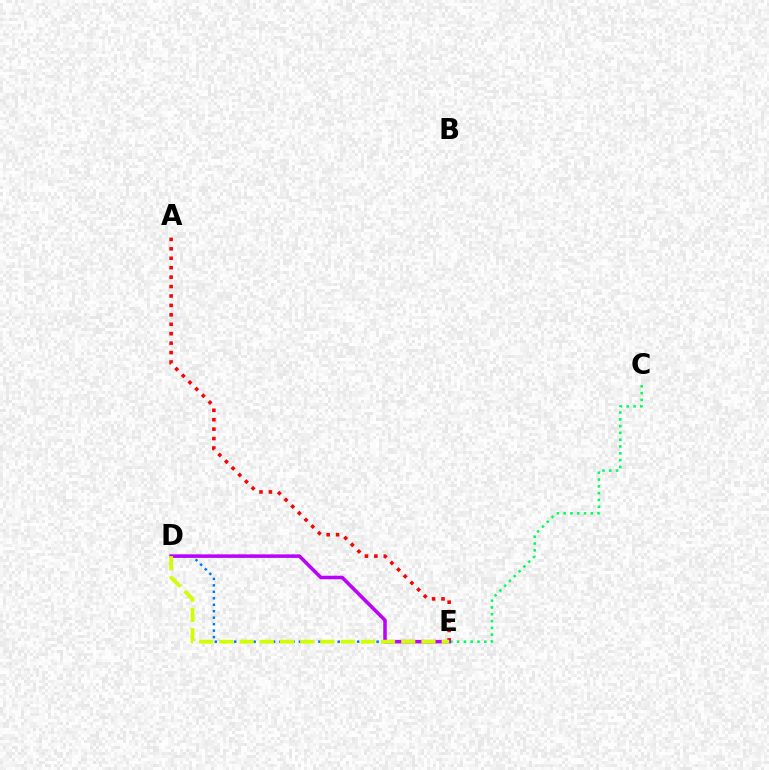{('D', 'E'): [{'color': '#0074ff', 'line_style': 'dotted', 'thickness': 1.76}, {'color': '#b900ff', 'line_style': 'solid', 'thickness': 2.54}, {'color': '#d1ff00', 'line_style': 'dashed', 'thickness': 2.75}], ('C', 'E'): [{'color': '#00ff5c', 'line_style': 'dotted', 'thickness': 1.85}], ('A', 'E'): [{'color': '#ff0000', 'line_style': 'dotted', 'thickness': 2.56}]}